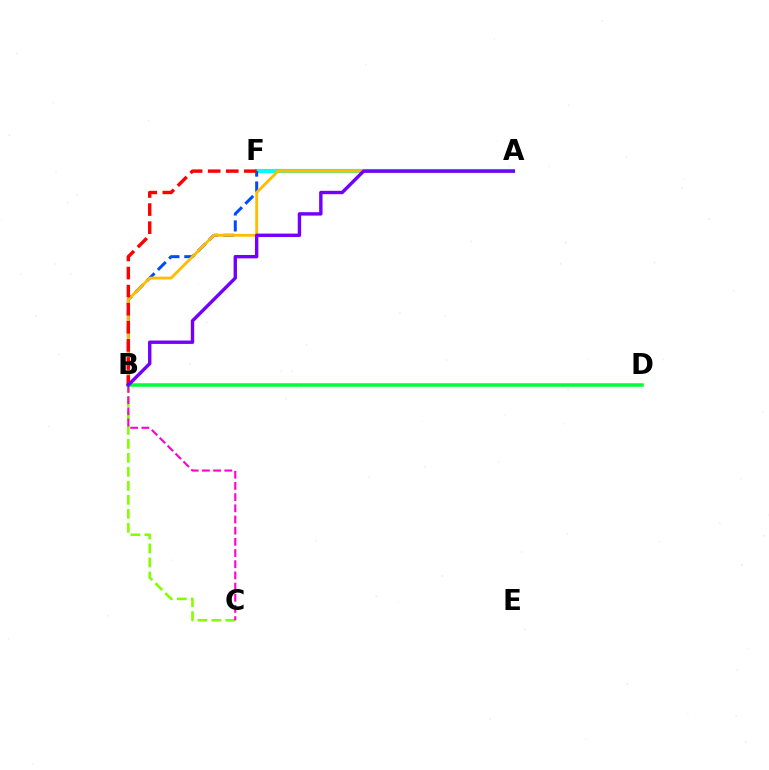{('B', 'D'): [{'color': '#00ff39', 'line_style': 'solid', 'thickness': 2.53}], ('B', 'C'): [{'color': '#84ff00', 'line_style': 'dashed', 'thickness': 1.9}, {'color': '#ff00cf', 'line_style': 'dashed', 'thickness': 1.52}], ('A', 'F'): [{'color': '#00fff6', 'line_style': 'solid', 'thickness': 2.96}], ('B', 'F'): [{'color': '#004bff', 'line_style': 'dashed', 'thickness': 2.16}, {'color': '#ff0000', 'line_style': 'dashed', 'thickness': 2.46}], ('A', 'B'): [{'color': '#ffbd00', 'line_style': 'solid', 'thickness': 2.05}, {'color': '#7200ff', 'line_style': 'solid', 'thickness': 2.44}]}